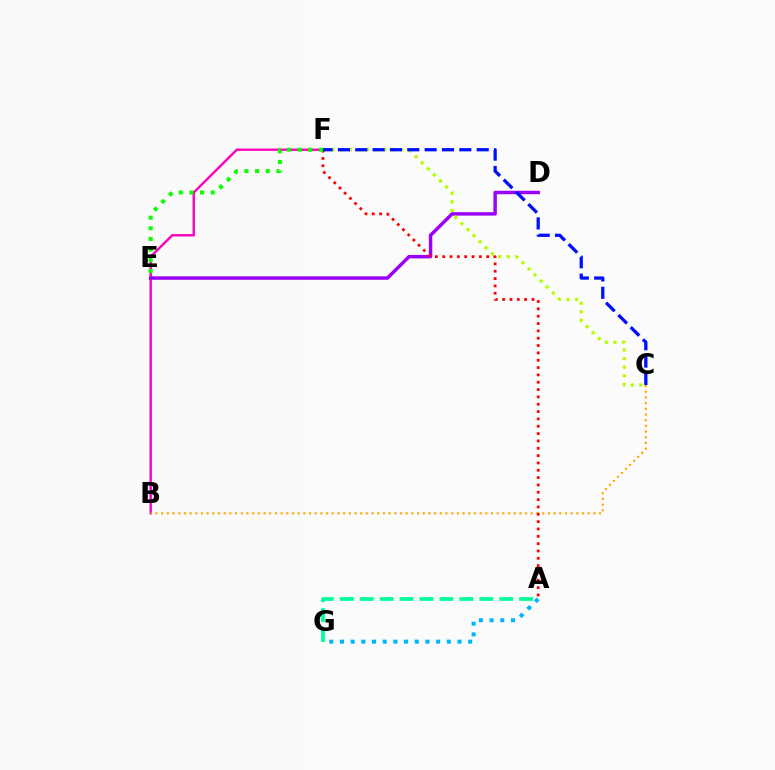{('A', 'G'): [{'color': '#00ff9d', 'line_style': 'dashed', 'thickness': 2.71}, {'color': '#00b5ff', 'line_style': 'dotted', 'thickness': 2.9}], ('B', 'F'): [{'color': '#ff00bd', 'line_style': 'solid', 'thickness': 1.73}], ('B', 'C'): [{'color': '#ffa500', 'line_style': 'dotted', 'thickness': 1.55}], ('D', 'E'): [{'color': '#9b00ff', 'line_style': 'solid', 'thickness': 2.48}], ('C', 'F'): [{'color': '#b3ff00', 'line_style': 'dotted', 'thickness': 2.33}, {'color': '#0010ff', 'line_style': 'dashed', 'thickness': 2.36}], ('A', 'F'): [{'color': '#ff0000', 'line_style': 'dotted', 'thickness': 1.99}], ('E', 'F'): [{'color': '#08ff00', 'line_style': 'dotted', 'thickness': 2.89}]}